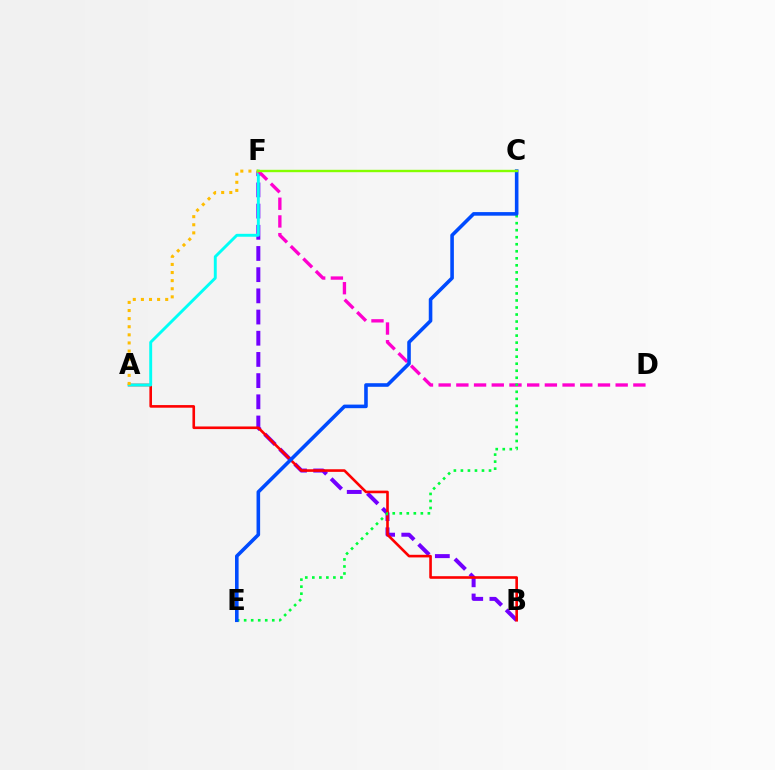{('B', 'F'): [{'color': '#7200ff', 'line_style': 'dashed', 'thickness': 2.88}], ('A', 'B'): [{'color': '#ff0000', 'line_style': 'solid', 'thickness': 1.88}], ('A', 'F'): [{'color': '#00fff6', 'line_style': 'solid', 'thickness': 2.1}, {'color': '#ffbd00', 'line_style': 'dotted', 'thickness': 2.2}], ('D', 'F'): [{'color': '#ff00cf', 'line_style': 'dashed', 'thickness': 2.4}], ('C', 'E'): [{'color': '#00ff39', 'line_style': 'dotted', 'thickness': 1.91}, {'color': '#004bff', 'line_style': 'solid', 'thickness': 2.58}], ('C', 'F'): [{'color': '#84ff00', 'line_style': 'solid', 'thickness': 1.71}]}